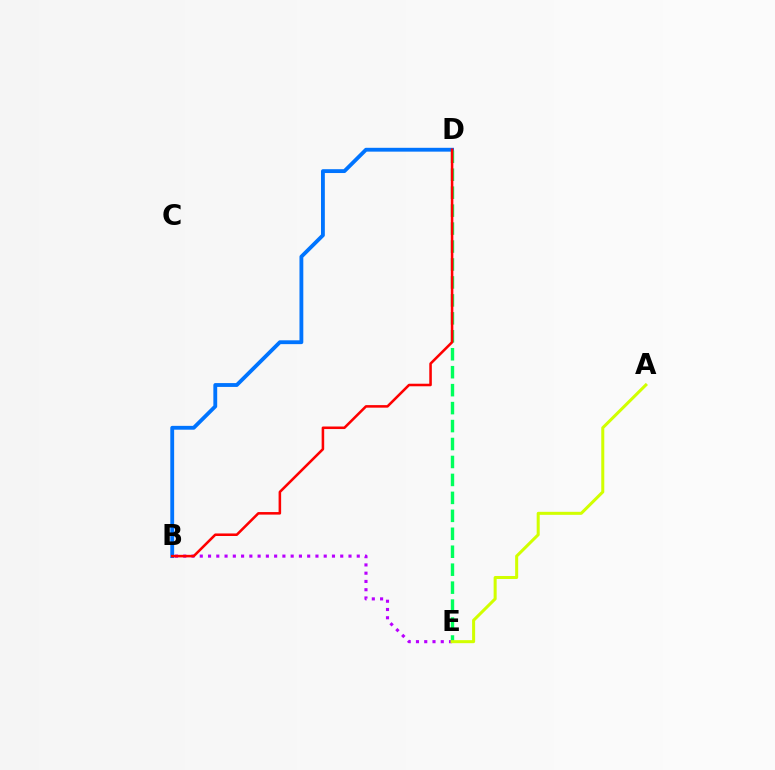{('B', 'D'): [{'color': '#0074ff', 'line_style': 'solid', 'thickness': 2.76}, {'color': '#ff0000', 'line_style': 'solid', 'thickness': 1.83}], ('B', 'E'): [{'color': '#b900ff', 'line_style': 'dotted', 'thickness': 2.24}], ('D', 'E'): [{'color': '#00ff5c', 'line_style': 'dashed', 'thickness': 2.44}], ('A', 'E'): [{'color': '#d1ff00', 'line_style': 'solid', 'thickness': 2.18}]}